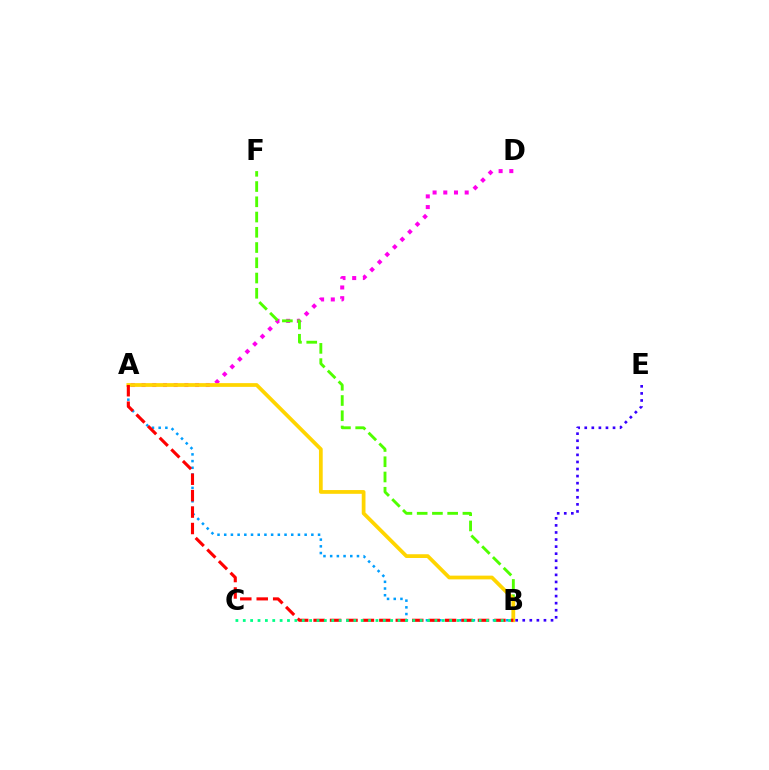{('A', 'D'): [{'color': '#ff00ed', 'line_style': 'dotted', 'thickness': 2.91}], ('A', 'B'): [{'color': '#009eff', 'line_style': 'dotted', 'thickness': 1.82}, {'color': '#ffd500', 'line_style': 'solid', 'thickness': 2.7}, {'color': '#ff0000', 'line_style': 'dashed', 'thickness': 2.23}], ('B', 'F'): [{'color': '#4fff00', 'line_style': 'dashed', 'thickness': 2.07}], ('B', 'C'): [{'color': '#00ff86', 'line_style': 'dotted', 'thickness': 2.0}], ('B', 'E'): [{'color': '#3700ff', 'line_style': 'dotted', 'thickness': 1.92}]}